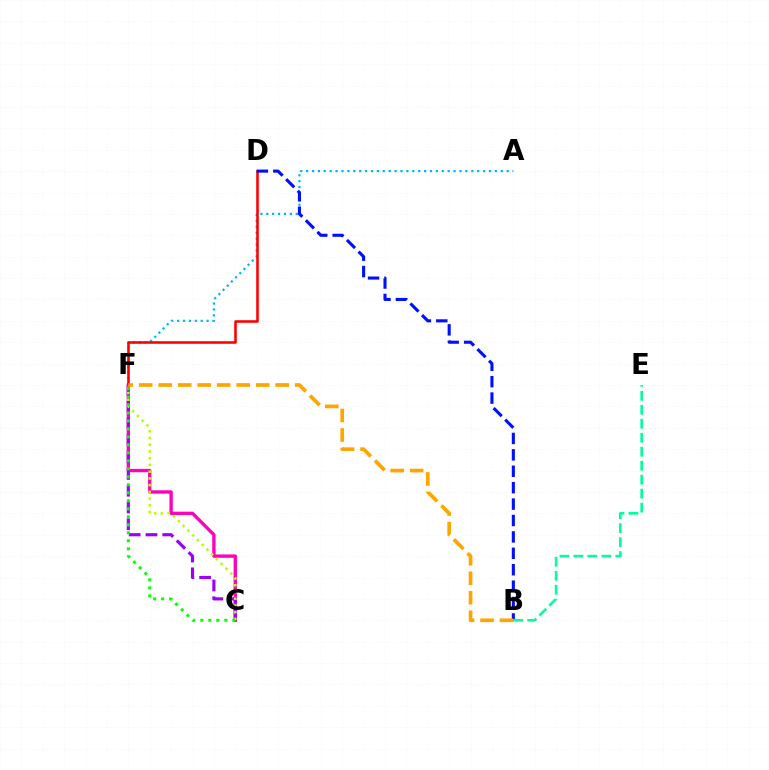{('A', 'F'): [{'color': '#00b5ff', 'line_style': 'dotted', 'thickness': 1.6}], ('C', 'F'): [{'color': '#ff00bd', 'line_style': 'solid', 'thickness': 2.41}, {'color': '#9b00ff', 'line_style': 'dashed', 'thickness': 2.28}, {'color': '#b3ff00', 'line_style': 'dotted', 'thickness': 1.83}, {'color': '#08ff00', 'line_style': 'dotted', 'thickness': 2.17}], ('D', 'F'): [{'color': '#ff0000', 'line_style': 'solid', 'thickness': 1.86}], ('B', 'D'): [{'color': '#0010ff', 'line_style': 'dashed', 'thickness': 2.23}], ('B', 'E'): [{'color': '#00ff9d', 'line_style': 'dashed', 'thickness': 1.9}], ('B', 'F'): [{'color': '#ffa500', 'line_style': 'dashed', 'thickness': 2.65}]}